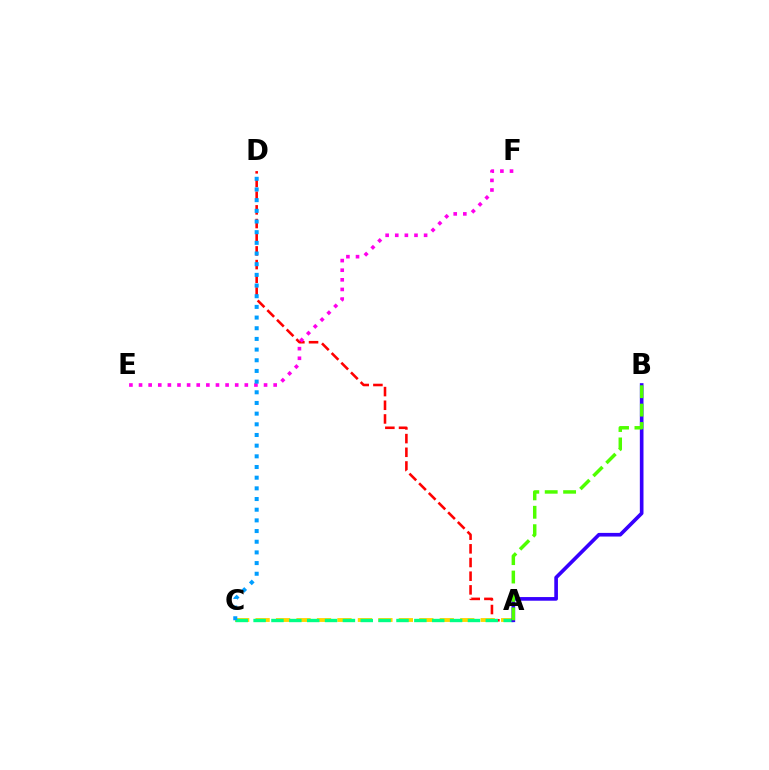{('A', 'D'): [{'color': '#ff0000', 'line_style': 'dashed', 'thickness': 1.86}], ('A', 'C'): [{'color': '#ffd500', 'line_style': 'dashed', 'thickness': 2.78}, {'color': '#00ff86', 'line_style': 'dashed', 'thickness': 2.43}], ('A', 'B'): [{'color': '#3700ff', 'line_style': 'solid', 'thickness': 2.63}, {'color': '#4fff00', 'line_style': 'dashed', 'thickness': 2.5}], ('E', 'F'): [{'color': '#ff00ed', 'line_style': 'dotted', 'thickness': 2.61}], ('C', 'D'): [{'color': '#009eff', 'line_style': 'dotted', 'thickness': 2.9}]}